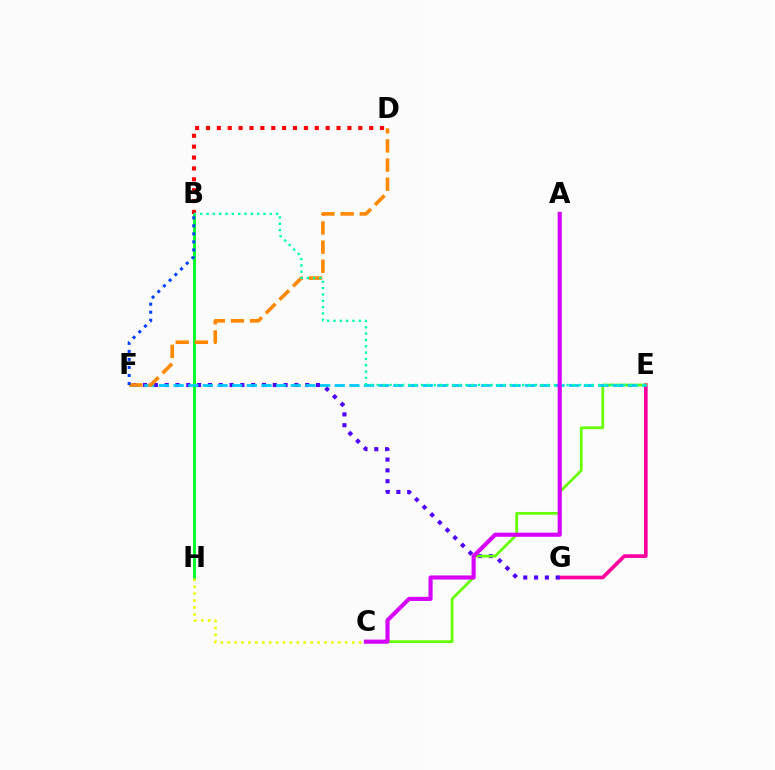{('E', 'G'): [{'color': '#ff00a0', 'line_style': 'solid', 'thickness': 2.63}], ('F', 'G'): [{'color': '#4f00ff', 'line_style': 'dotted', 'thickness': 2.94}], ('C', 'E'): [{'color': '#66ff00', 'line_style': 'solid', 'thickness': 1.97}], ('B', 'H'): [{'color': '#00ff27', 'line_style': 'solid', 'thickness': 2.06}], ('C', 'H'): [{'color': '#eeff00', 'line_style': 'dotted', 'thickness': 1.88}], ('E', 'F'): [{'color': '#00c7ff', 'line_style': 'dashed', 'thickness': 1.99}], ('D', 'F'): [{'color': '#ff8800', 'line_style': 'dashed', 'thickness': 2.6}], ('B', 'D'): [{'color': '#ff0000', 'line_style': 'dotted', 'thickness': 2.96}], ('B', 'F'): [{'color': '#003fff', 'line_style': 'dotted', 'thickness': 2.18}], ('B', 'E'): [{'color': '#00ffaf', 'line_style': 'dotted', 'thickness': 1.72}], ('A', 'C'): [{'color': '#d600ff', 'line_style': 'solid', 'thickness': 2.96}]}